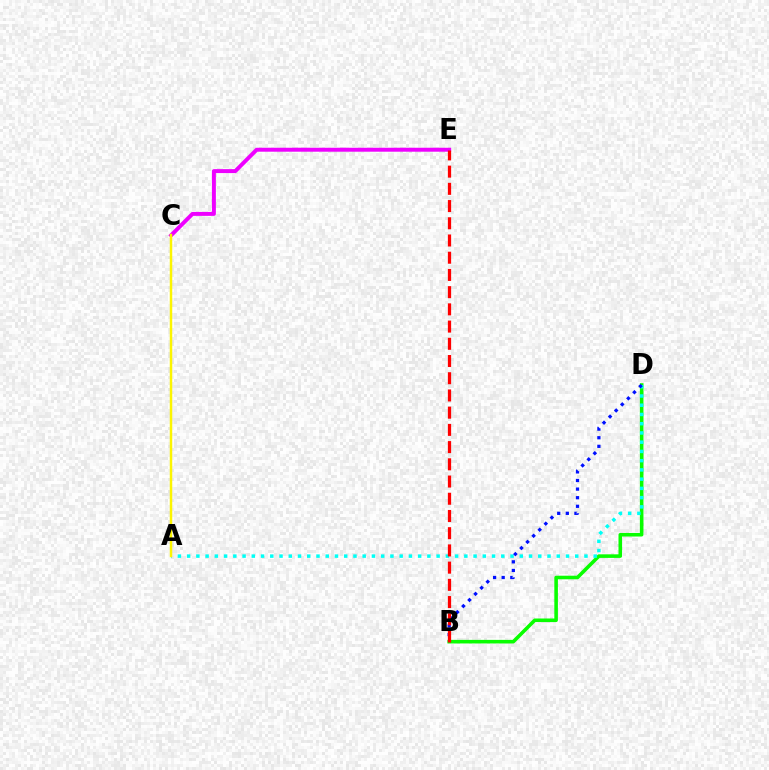{('B', 'D'): [{'color': '#08ff00', 'line_style': 'solid', 'thickness': 2.57}, {'color': '#0010ff', 'line_style': 'dotted', 'thickness': 2.34}], ('A', 'D'): [{'color': '#00fff6', 'line_style': 'dotted', 'thickness': 2.51}], ('C', 'E'): [{'color': '#ee00ff', 'line_style': 'solid', 'thickness': 2.85}], ('B', 'E'): [{'color': '#ff0000', 'line_style': 'dashed', 'thickness': 2.34}], ('A', 'C'): [{'color': '#fcf500', 'line_style': 'solid', 'thickness': 1.78}]}